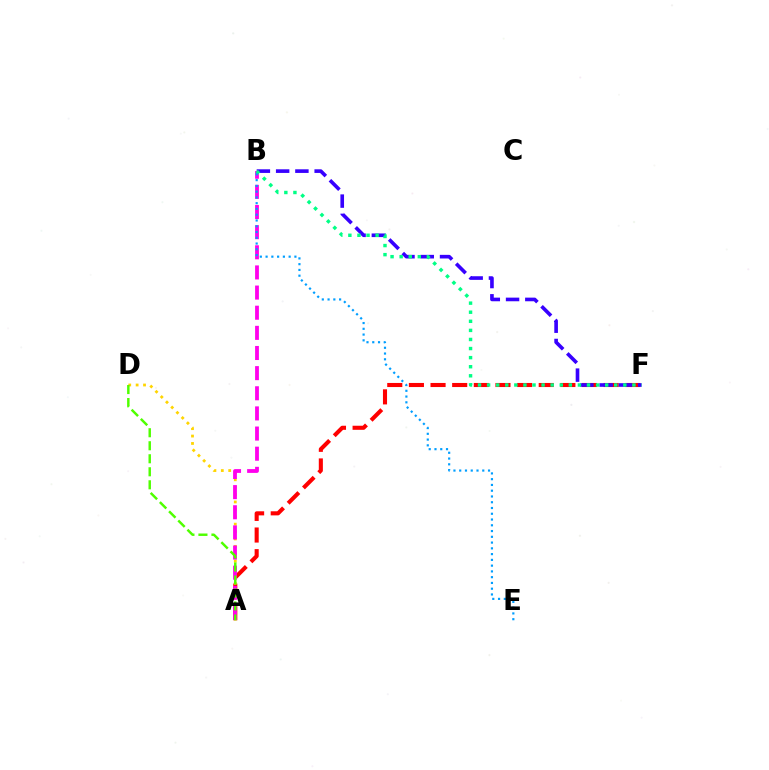{('A', 'F'): [{'color': '#ff0000', 'line_style': 'dashed', 'thickness': 2.94}], ('B', 'F'): [{'color': '#3700ff', 'line_style': 'dashed', 'thickness': 2.62}, {'color': '#00ff86', 'line_style': 'dotted', 'thickness': 2.47}], ('A', 'D'): [{'color': '#ffd500', 'line_style': 'dotted', 'thickness': 2.01}, {'color': '#4fff00', 'line_style': 'dashed', 'thickness': 1.77}], ('A', 'B'): [{'color': '#ff00ed', 'line_style': 'dashed', 'thickness': 2.74}], ('B', 'E'): [{'color': '#009eff', 'line_style': 'dotted', 'thickness': 1.57}]}